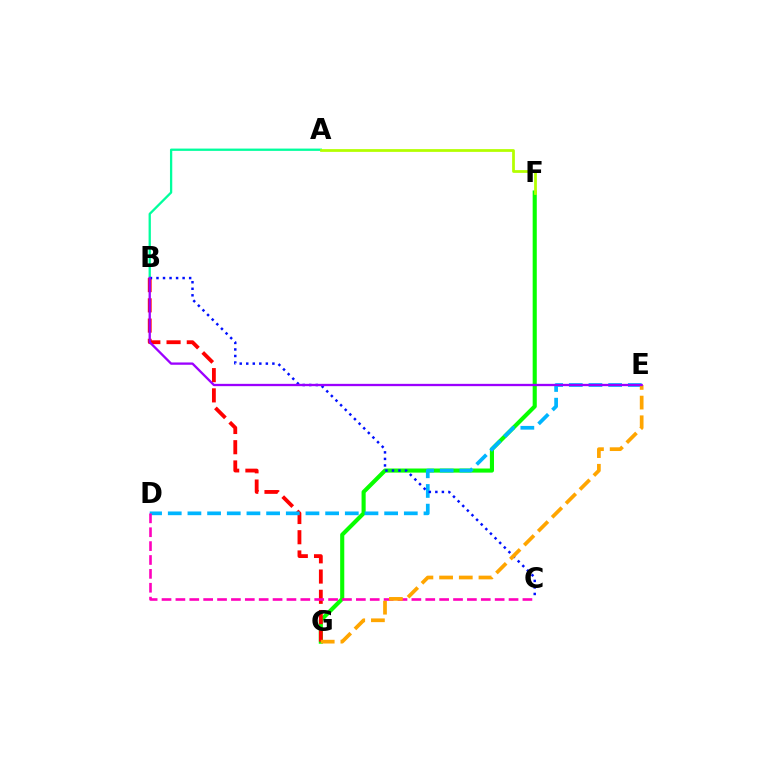{('A', 'B'): [{'color': '#00ff9d', 'line_style': 'solid', 'thickness': 1.65}], ('F', 'G'): [{'color': '#08ff00', 'line_style': 'solid', 'thickness': 2.96}], ('B', 'G'): [{'color': '#ff0000', 'line_style': 'dashed', 'thickness': 2.75}], ('A', 'F'): [{'color': '#b3ff00', 'line_style': 'solid', 'thickness': 1.98}], ('D', 'E'): [{'color': '#00b5ff', 'line_style': 'dashed', 'thickness': 2.67}], ('C', 'D'): [{'color': '#ff00bd', 'line_style': 'dashed', 'thickness': 1.89}], ('B', 'C'): [{'color': '#0010ff', 'line_style': 'dotted', 'thickness': 1.78}], ('E', 'G'): [{'color': '#ffa500', 'line_style': 'dashed', 'thickness': 2.67}], ('B', 'E'): [{'color': '#9b00ff', 'line_style': 'solid', 'thickness': 1.66}]}